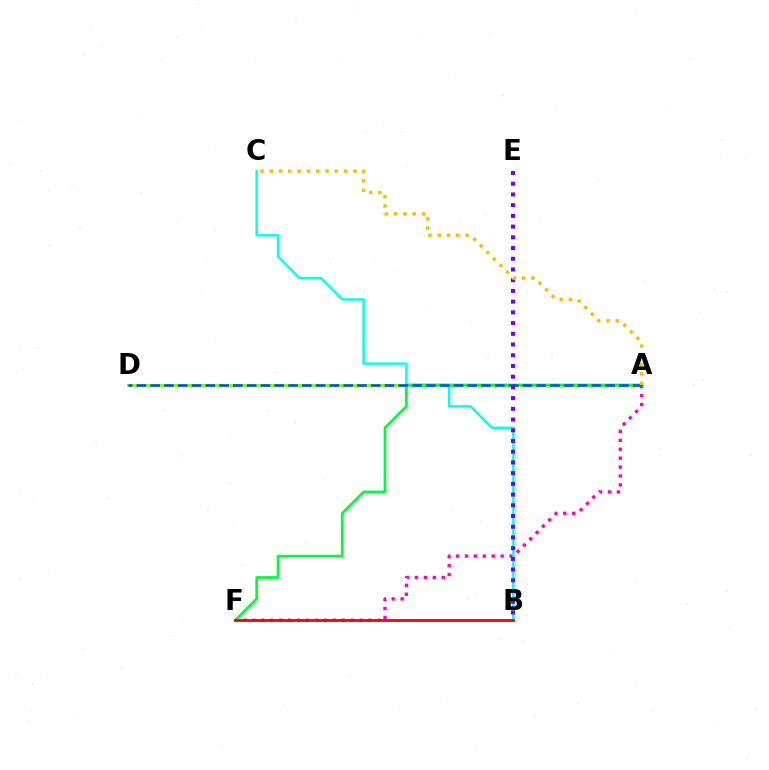{('A', 'F'): [{'color': '#ff00cf', 'line_style': 'dotted', 'thickness': 2.42}, {'color': '#00ff39', 'line_style': 'solid', 'thickness': 1.97}], ('A', 'D'): [{'color': '#84ff00', 'line_style': 'solid', 'thickness': 2.13}, {'color': '#004bff', 'line_style': 'dashed', 'thickness': 1.87}], ('B', 'C'): [{'color': '#00fff6', 'line_style': 'solid', 'thickness': 1.78}], ('B', 'E'): [{'color': '#7200ff', 'line_style': 'dotted', 'thickness': 2.91}], ('A', 'C'): [{'color': '#ffbd00', 'line_style': 'dotted', 'thickness': 2.52}], ('B', 'F'): [{'color': '#ff0000', 'line_style': 'solid', 'thickness': 2.03}]}